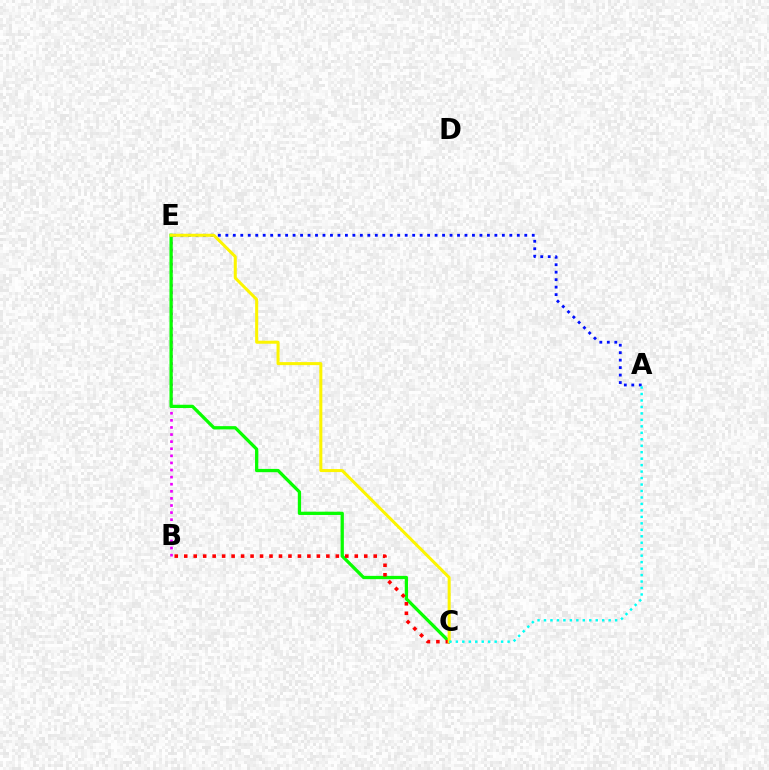{('B', 'E'): [{'color': '#ee00ff', 'line_style': 'dotted', 'thickness': 1.93}], ('A', 'E'): [{'color': '#0010ff', 'line_style': 'dotted', 'thickness': 2.03}], ('C', 'E'): [{'color': '#08ff00', 'line_style': 'solid', 'thickness': 2.36}, {'color': '#fcf500', 'line_style': 'solid', 'thickness': 2.18}], ('B', 'C'): [{'color': '#ff0000', 'line_style': 'dotted', 'thickness': 2.57}], ('A', 'C'): [{'color': '#00fff6', 'line_style': 'dotted', 'thickness': 1.76}]}